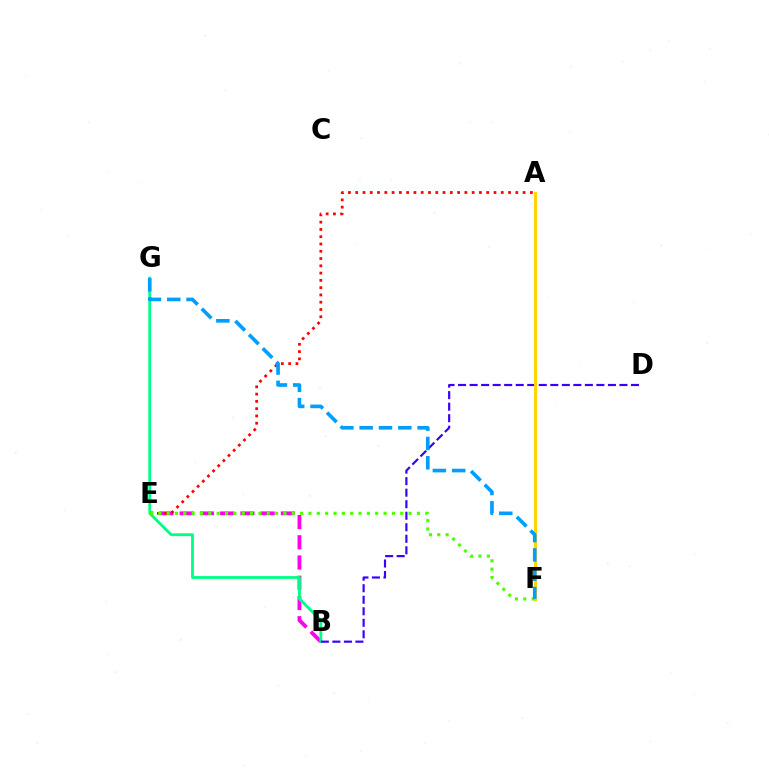{('B', 'E'): [{'color': '#ff00ed', 'line_style': 'dashed', 'thickness': 2.75}], ('A', 'E'): [{'color': '#ff0000', 'line_style': 'dotted', 'thickness': 1.98}], ('B', 'G'): [{'color': '#00ff86', 'line_style': 'solid', 'thickness': 2.03}], ('B', 'D'): [{'color': '#3700ff', 'line_style': 'dashed', 'thickness': 1.57}], ('A', 'F'): [{'color': '#ffd500', 'line_style': 'solid', 'thickness': 2.15}], ('E', 'F'): [{'color': '#4fff00', 'line_style': 'dotted', 'thickness': 2.27}], ('F', 'G'): [{'color': '#009eff', 'line_style': 'dashed', 'thickness': 2.63}]}